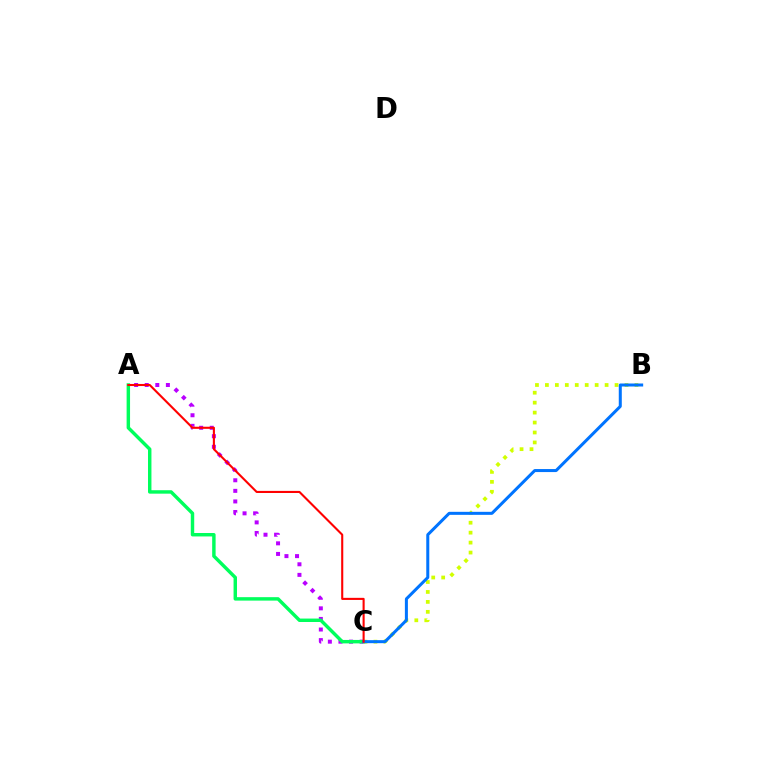{('A', 'C'): [{'color': '#b900ff', 'line_style': 'dotted', 'thickness': 2.88}, {'color': '#00ff5c', 'line_style': 'solid', 'thickness': 2.48}, {'color': '#ff0000', 'line_style': 'solid', 'thickness': 1.51}], ('B', 'C'): [{'color': '#d1ff00', 'line_style': 'dotted', 'thickness': 2.7}, {'color': '#0074ff', 'line_style': 'solid', 'thickness': 2.17}]}